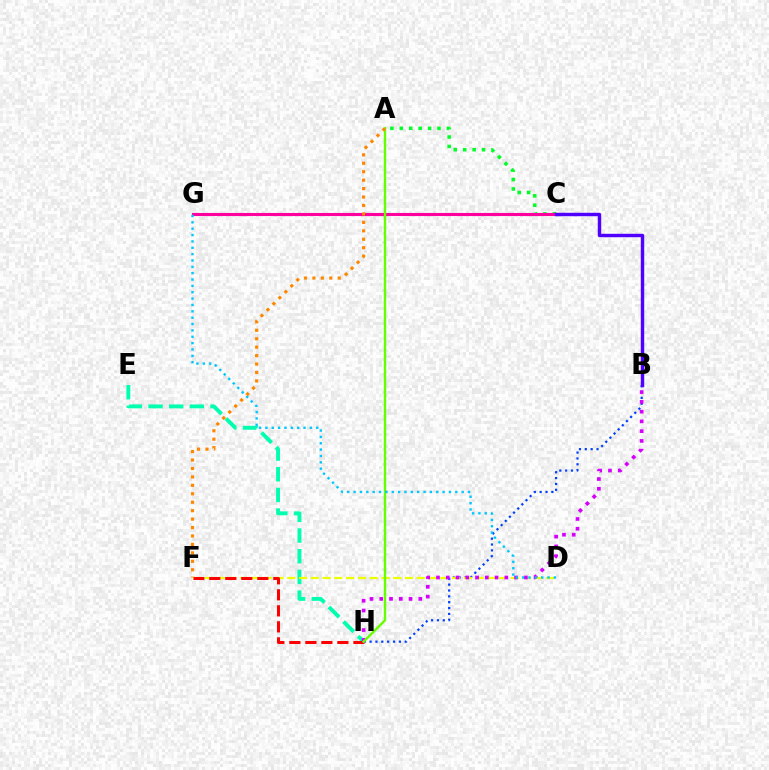{('A', 'C'): [{'color': '#00ff27', 'line_style': 'dotted', 'thickness': 2.56}], ('E', 'H'): [{'color': '#00ffaf', 'line_style': 'dashed', 'thickness': 2.81}], ('B', 'H'): [{'color': '#003fff', 'line_style': 'dotted', 'thickness': 1.59}, {'color': '#d600ff', 'line_style': 'dotted', 'thickness': 2.65}], ('D', 'F'): [{'color': '#eeff00', 'line_style': 'dashed', 'thickness': 1.6}], ('F', 'H'): [{'color': '#ff0000', 'line_style': 'dashed', 'thickness': 2.18}], ('C', 'G'): [{'color': '#ff00a0', 'line_style': 'solid', 'thickness': 2.25}], ('A', 'H'): [{'color': '#66ff00', 'line_style': 'solid', 'thickness': 1.72}], ('D', 'G'): [{'color': '#00c7ff', 'line_style': 'dotted', 'thickness': 1.73}], ('B', 'C'): [{'color': '#4f00ff', 'line_style': 'solid', 'thickness': 2.47}], ('A', 'F'): [{'color': '#ff8800', 'line_style': 'dotted', 'thickness': 2.29}]}